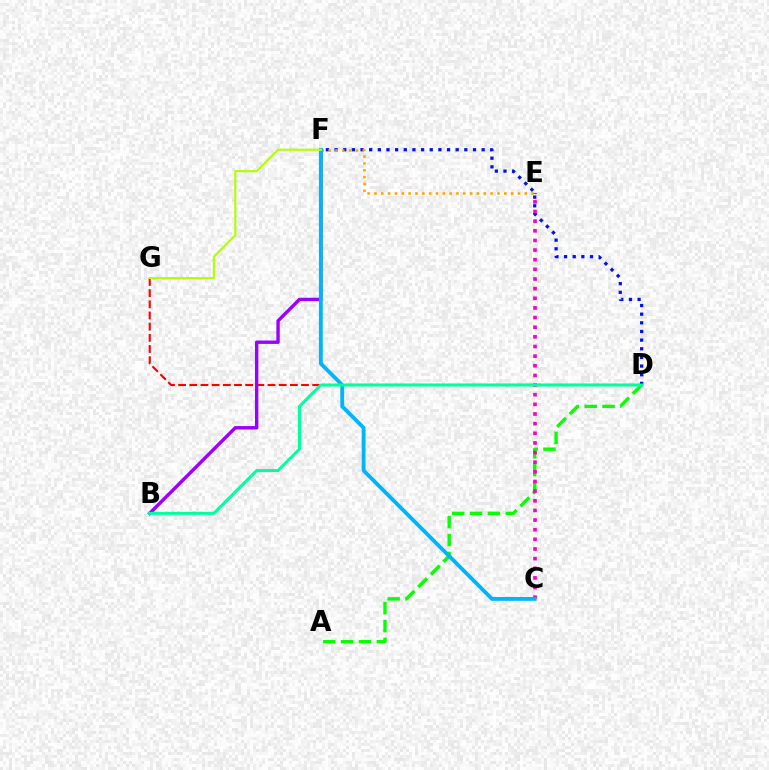{('D', 'G'): [{'color': '#ff0000', 'line_style': 'dashed', 'thickness': 1.52}], ('A', 'D'): [{'color': '#08ff00', 'line_style': 'dashed', 'thickness': 2.43}], ('B', 'F'): [{'color': '#9b00ff', 'line_style': 'solid', 'thickness': 2.45}], ('D', 'F'): [{'color': '#0010ff', 'line_style': 'dotted', 'thickness': 2.35}], ('C', 'E'): [{'color': '#ff00bd', 'line_style': 'dotted', 'thickness': 2.62}], ('E', 'F'): [{'color': '#ffa500', 'line_style': 'dotted', 'thickness': 1.86}], ('C', 'F'): [{'color': '#00b5ff', 'line_style': 'solid', 'thickness': 2.77}], ('F', 'G'): [{'color': '#b3ff00', 'line_style': 'solid', 'thickness': 1.54}], ('B', 'D'): [{'color': '#00ff9d', 'line_style': 'solid', 'thickness': 2.16}]}